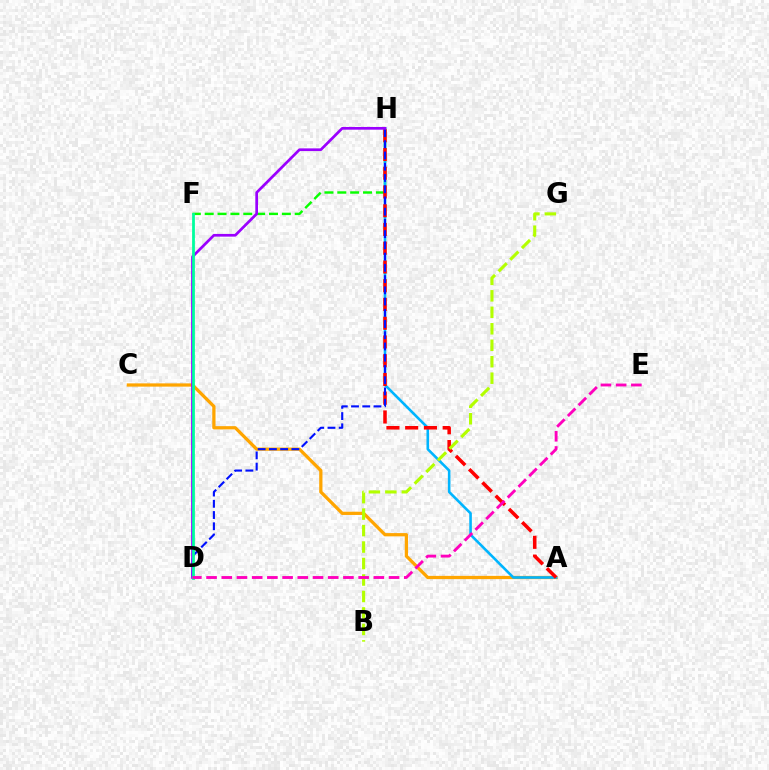{('F', 'H'): [{'color': '#08ff00', 'line_style': 'dashed', 'thickness': 1.75}], ('A', 'C'): [{'color': '#ffa500', 'line_style': 'solid', 'thickness': 2.34}], ('A', 'H'): [{'color': '#00b5ff', 'line_style': 'solid', 'thickness': 1.87}, {'color': '#ff0000', 'line_style': 'dashed', 'thickness': 2.55}], ('D', 'H'): [{'color': '#0010ff', 'line_style': 'dashed', 'thickness': 1.53}, {'color': '#9b00ff', 'line_style': 'solid', 'thickness': 1.95}], ('D', 'F'): [{'color': '#00ff9d', 'line_style': 'solid', 'thickness': 2.0}], ('B', 'G'): [{'color': '#b3ff00', 'line_style': 'dashed', 'thickness': 2.24}], ('D', 'E'): [{'color': '#ff00bd', 'line_style': 'dashed', 'thickness': 2.07}]}